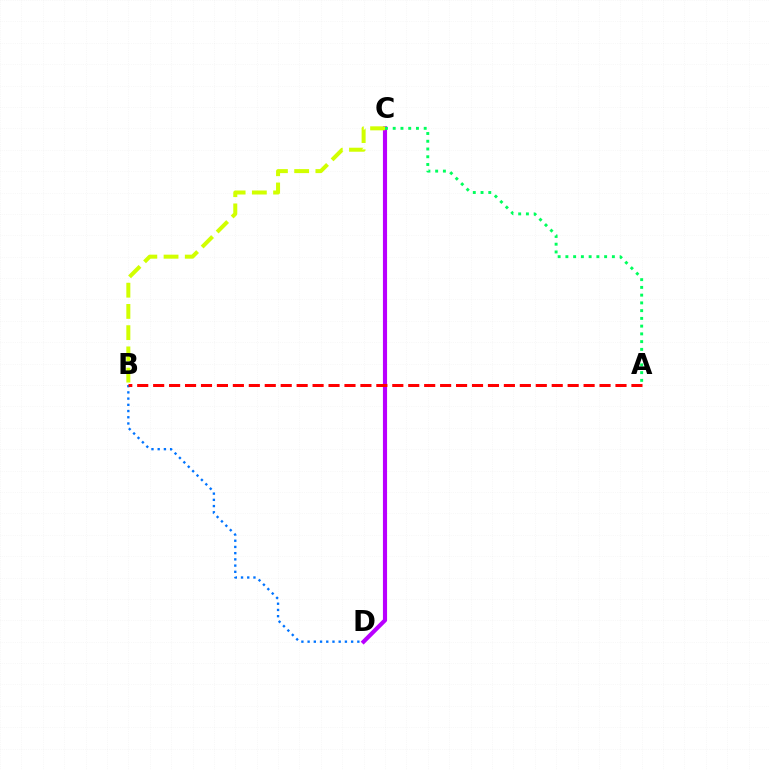{('B', 'D'): [{'color': '#0074ff', 'line_style': 'dotted', 'thickness': 1.69}], ('C', 'D'): [{'color': '#b900ff', 'line_style': 'solid', 'thickness': 2.98}], ('B', 'C'): [{'color': '#d1ff00', 'line_style': 'dashed', 'thickness': 2.88}], ('A', 'B'): [{'color': '#ff0000', 'line_style': 'dashed', 'thickness': 2.17}], ('A', 'C'): [{'color': '#00ff5c', 'line_style': 'dotted', 'thickness': 2.11}]}